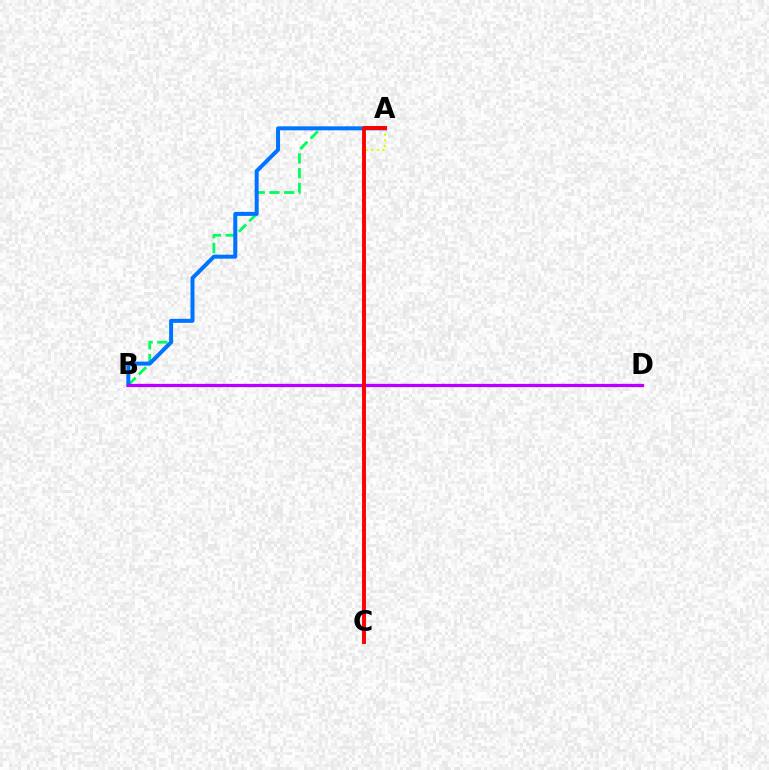{('A', 'B'): [{'color': '#00ff5c', 'line_style': 'dashed', 'thickness': 2.01}, {'color': '#0074ff', 'line_style': 'solid', 'thickness': 2.88}], ('B', 'D'): [{'color': '#b900ff', 'line_style': 'solid', 'thickness': 2.35}], ('A', 'C'): [{'color': '#d1ff00', 'line_style': 'dotted', 'thickness': 1.53}, {'color': '#ff0000', 'line_style': 'solid', 'thickness': 2.81}]}